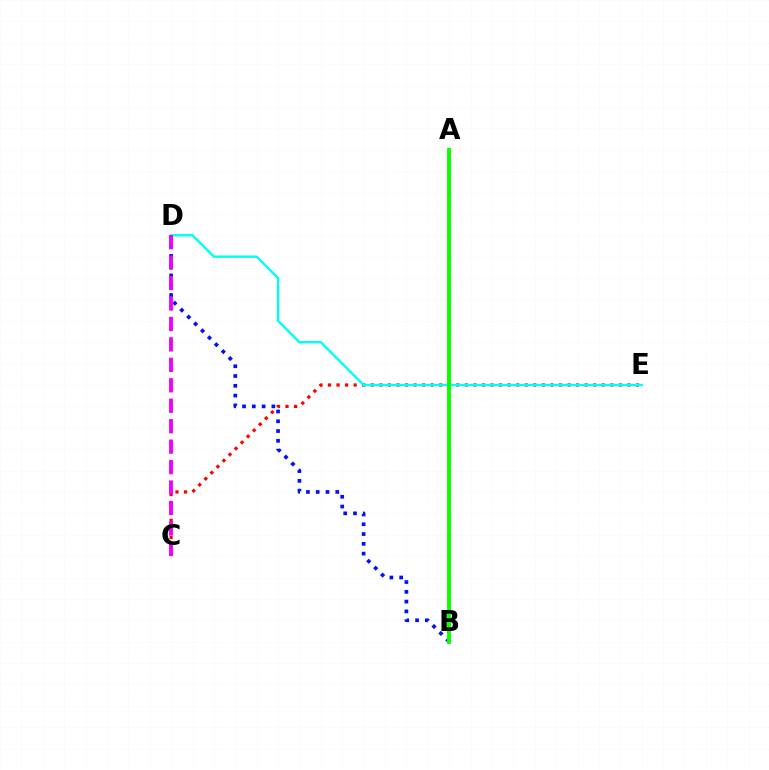{('C', 'E'): [{'color': '#ff0000', 'line_style': 'dotted', 'thickness': 2.32}], ('B', 'D'): [{'color': '#0010ff', 'line_style': 'dotted', 'thickness': 2.66}], ('D', 'E'): [{'color': '#00fff6', 'line_style': 'solid', 'thickness': 1.72}], ('A', 'B'): [{'color': '#fcf500', 'line_style': 'dotted', 'thickness': 2.91}, {'color': '#08ff00', 'line_style': 'solid', 'thickness': 2.8}], ('C', 'D'): [{'color': '#ee00ff', 'line_style': 'dashed', 'thickness': 2.78}]}